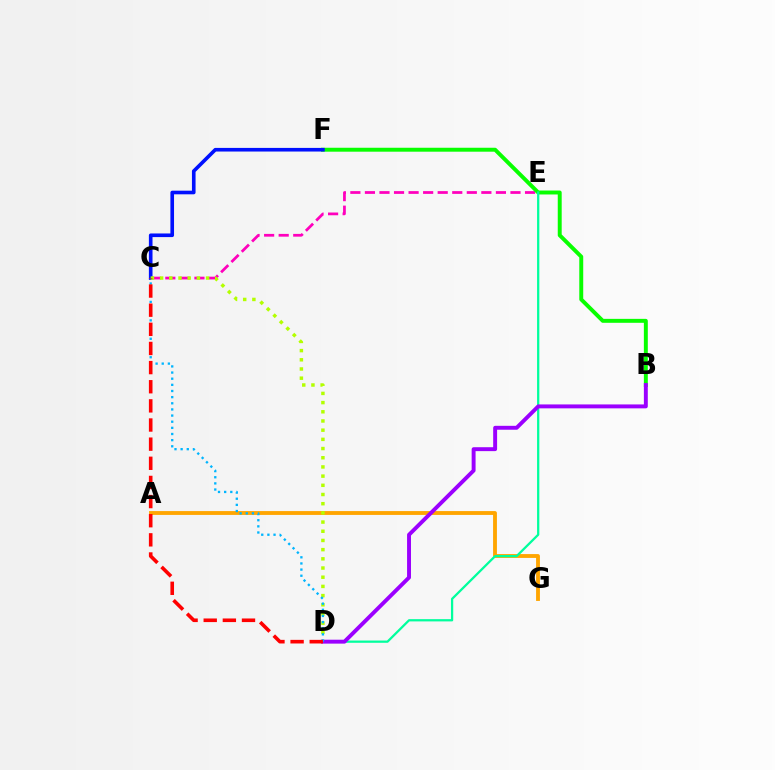{('C', 'E'): [{'color': '#ff00bd', 'line_style': 'dashed', 'thickness': 1.98}], ('B', 'F'): [{'color': '#08ff00', 'line_style': 'solid', 'thickness': 2.84}], ('A', 'G'): [{'color': '#ffa500', 'line_style': 'solid', 'thickness': 2.77}], ('C', 'F'): [{'color': '#0010ff', 'line_style': 'solid', 'thickness': 2.61}], ('C', 'D'): [{'color': '#b3ff00', 'line_style': 'dotted', 'thickness': 2.5}, {'color': '#00b5ff', 'line_style': 'dotted', 'thickness': 1.67}, {'color': '#ff0000', 'line_style': 'dashed', 'thickness': 2.6}], ('D', 'E'): [{'color': '#00ff9d', 'line_style': 'solid', 'thickness': 1.62}], ('B', 'D'): [{'color': '#9b00ff', 'line_style': 'solid', 'thickness': 2.82}]}